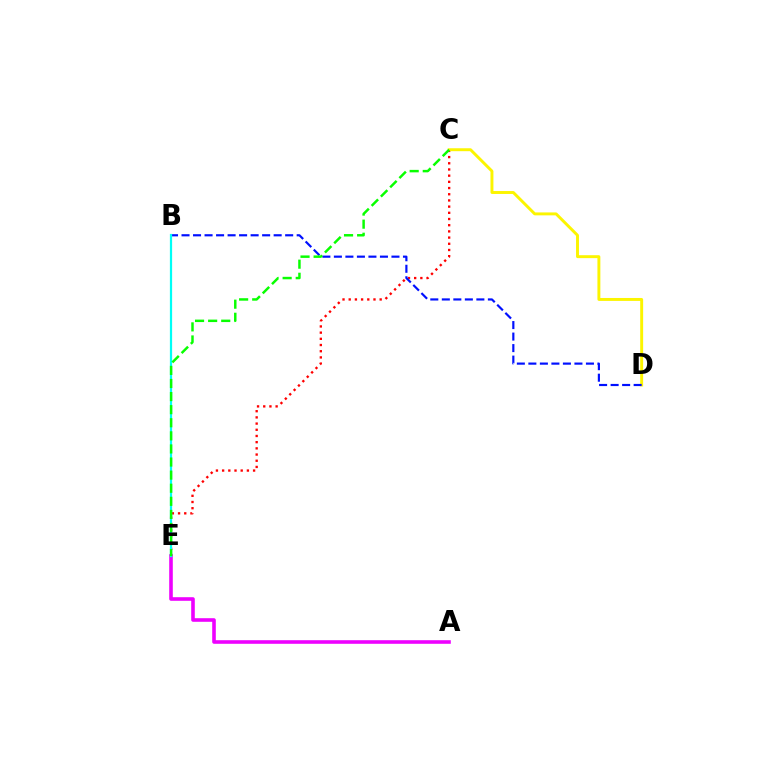{('C', 'E'): [{'color': '#ff0000', 'line_style': 'dotted', 'thickness': 1.68}, {'color': '#08ff00', 'line_style': 'dashed', 'thickness': 1.78}], ('A', 'E'): [{'color': '#ee00ff', 'line_style': 'solid', 'thickness': 2.59}], ('C', 'D'): [{'color': '#fcf500', 'line_style': 'solid', 'thickness': 2.11}], ('B', 'D'): [{'color': '#0010ff', 'line_style': 'dashed', 'thickness': 1.56}], ('B', 'E'): [{'color': '#00fff6', 'line_style': 'solid', 'thickness': 1.6}]}